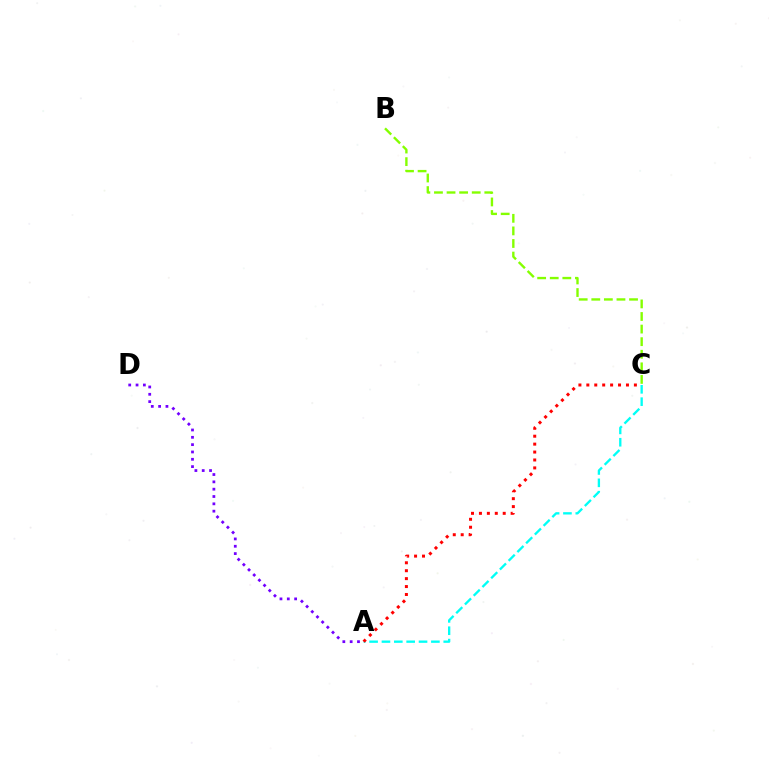{('A', 'D'): [{'color': '#7200ff', 'line_style': 'dotted', 'thickness': 1.99}], ('A', 'C'): [{'color': '#00fff6', 'line_style': 'dashed', 'thickness': 1.68}, {'color': '#ff0000', 'line_style': 'dotted', 'thickness': 2.15}], ('B', 'C'): [{'color': '#84ff00', 'line_style': 'dashed', 'thickness': 1.71}]}